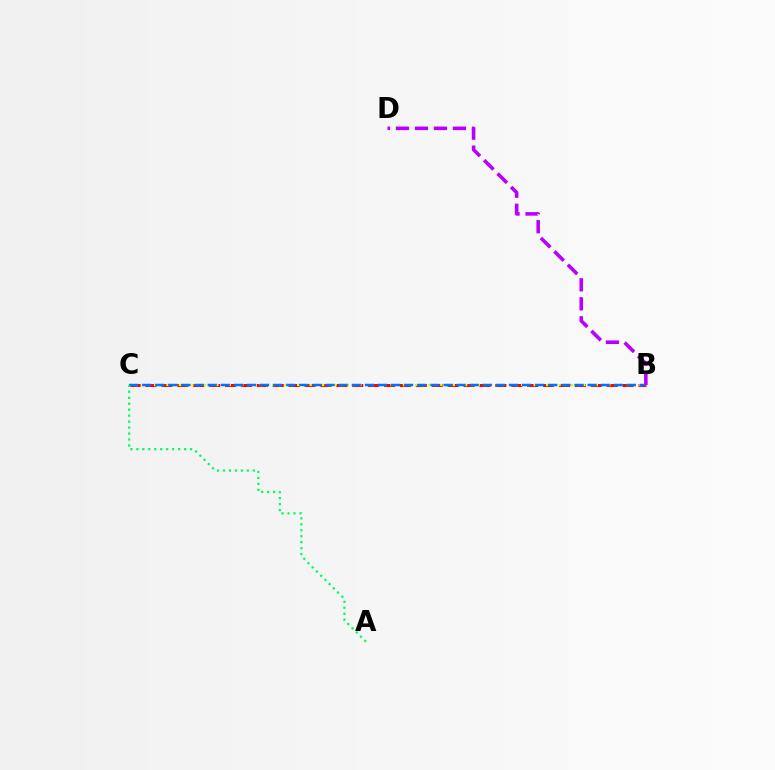{('B', 'C'): [{'color': '#ff0000', 'line_style': 'dashed', 'thickness': 2.16}, {'color': '#d1ff00', 'line_style': 'dotted', 'thickness': 1.69}, {'color': '#0074ff', 'line_style': 'dashed', 'thickness': 1.78}], ('A', 'C'): [{'color': '#00ff5c', 'line_style': 'dotted', 'thickness': 1.62}], ('B', 'D'): [{'color': '#b900ff', 'line_style': 'dashed', 'thickness': 2.58}]}